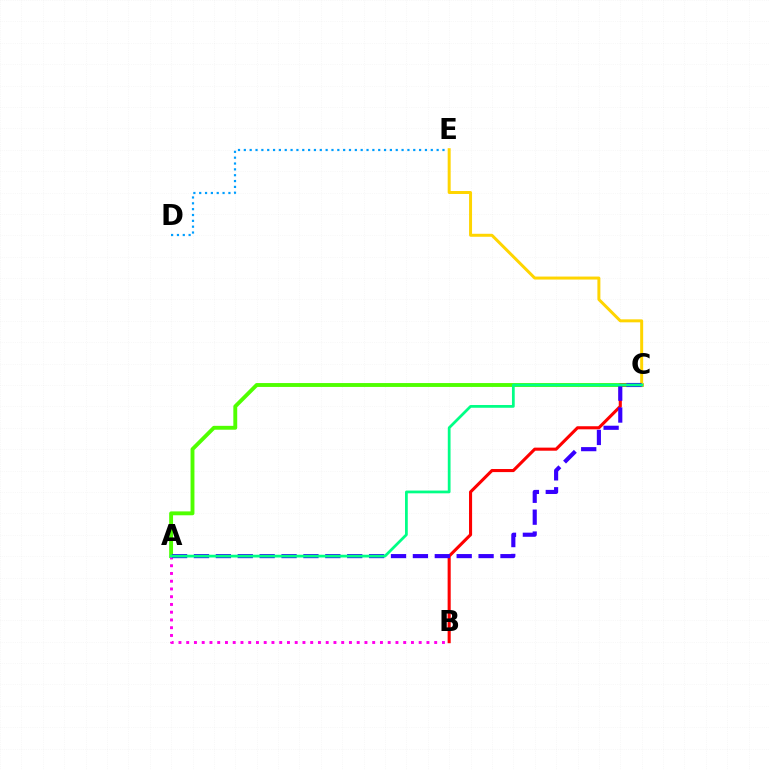{('A', 'C'): [{'color': '#4fff00', 'line_style': 'solid', 'thickness': 2.8}, {'color': '#3700ff', 'line_style': 'dashed', 'thickness': 2.97}, {'color': '#00ff86', 'line_style': 'solid', 'thickness': 1.98}], ('D', 'E'): [{'color': '#009eff', 'line_style': 'dotted', 'thickness': 1.59}], ('A', 'B'): [{'color': '#ff00ed', 'line_style': 'dotted', 'thickness': 2.11}], ('B', 'C'): [{'color': '#ff0000', 'line_style': 'solid', 'thickness': 2.22}], ('C', 'E'): [{'color': '#ffd500', 'line_style': 'solid', 'thickness': 2.15}]}